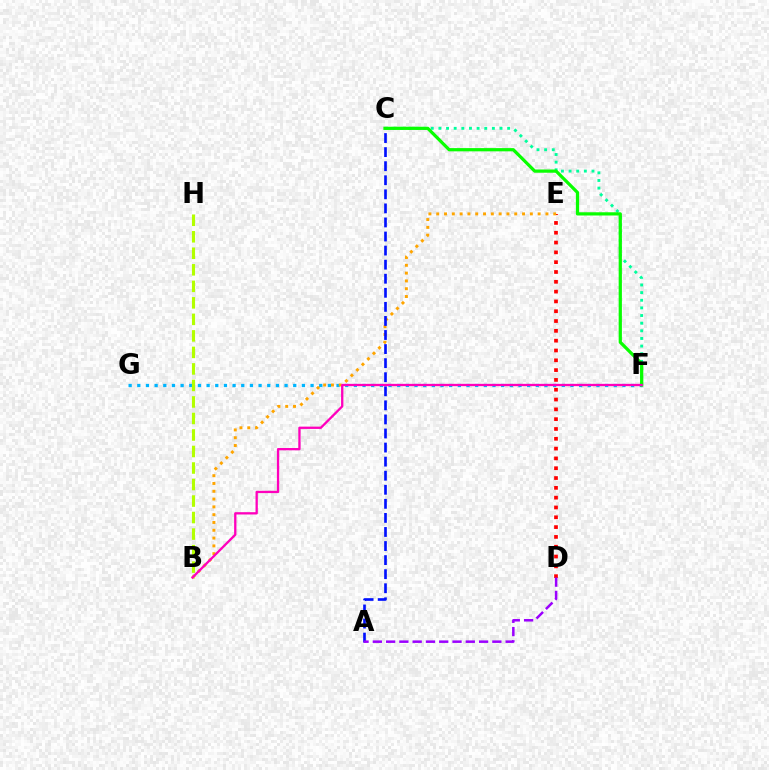{('F', 'G'): [{'color': '#00b5ff', 'line_style': 'dotted', 'thickness': 2.35}], ('B', 'H'): [{'color': '#b3ff00', 'line_style': 'dashed', 'thickness': 2.24}], ('D', 'E'): [{'color': '#ff0000', 'line_style': 'dotted', 'thickness': 2.67}], ('B', 'E'): [{'color': '#ffa500', 'line_style': 'dotted', 'thickness': 2.12}], ('C', 'F'): [{'color': '#00ff9d', 'line_style': 'dotted', 'thickness': 2.08}, {'color': '#08ff00', 'line_style': 'solid', 'thickness': 2.33}], ('A', 'C'): [{'color': '#0010ff', 'line_style': 'dashed', 'thickness': 1.91}], ('B', 'F'): [{'color': '#ff00bd', 'line_style': 'solid', 'thickness': 1.66}], ('A', 'D'): [{'color': '#9b00ff', 'line_style': 'dashed', 'thickness': 1.8}]}